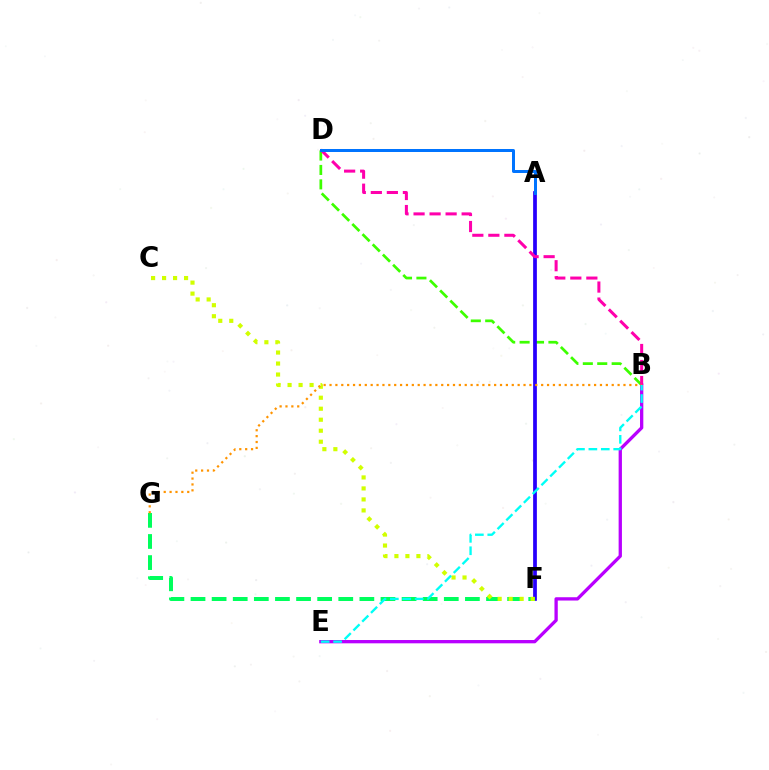{('B', 'E'): [{'color': '#b900ff', 'line_style': 'solid', 'thickness': 2.38}, {'color': '#00fff6', 'line_style': 'dashed', 'thickness': 1.69}], ('B', 'D'): [{'color': '#3dff00', 'line_style': 'dashed', 'thickness': 1.96}, {'color': '#ff00ac', 'line_style': 'dashed', 'thickness': 2.18}], ('A', 'F'): [{'color': '#ff0000', 'line_style': 'solid', 'thickness': 1.69}, {'color': '#2500ff', 'line_style': 'solid', 'thickness': 2.66}], ('F', 'G'): [{'color': '#00ff5c', 'line_style': 'dashed', 'thickness': 2.87}], ('C', 'F'): [{'color': '#d1ff00', 'line_style': 'dotted', 'thickness': 2.99}], ('B', 'G'): [{'color': '#ff9400', 'line_style': 'dotted', 'thickness': 1.6}], ('A', 'D'): [{'color': '#0074ff', 'line_style': 'solid', 'thickness': 2.16}]}